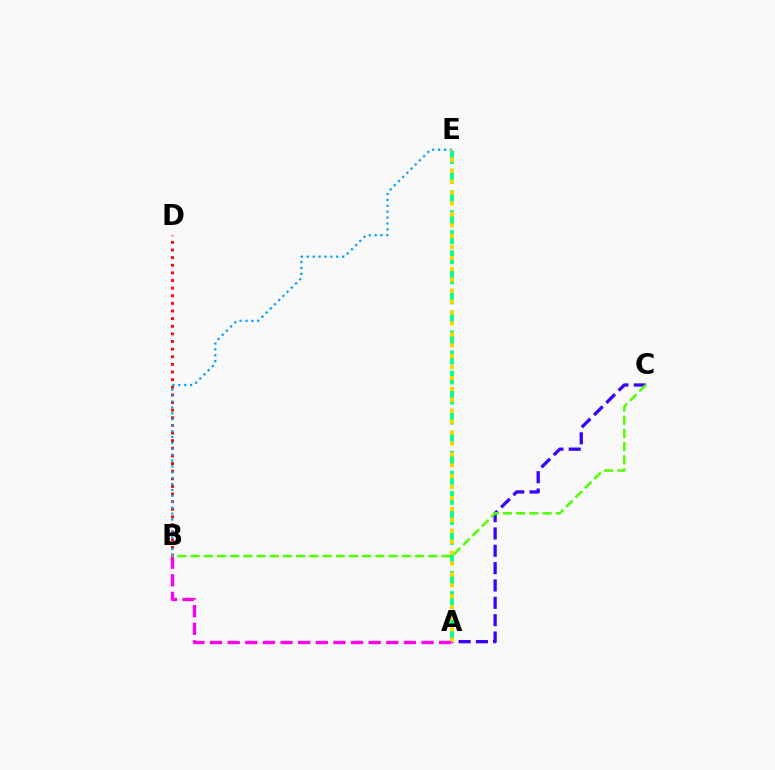{('A', 'C'): [{'color': '#3700ff', 'line_style': 'dashed', 'thickness': 2.36}], ('B', 'D'): [{'color': '#ff0000', 'line_style': 'dotted', 'thickness': 2.07}], ('B', 'E'): [{'color': '#009eff', 'line_style': 'dotted', 'thickness': 1.6}], ('A', 'E'): [{'color': '#00ff86', 'line_style': 'dashed', 'thickness': 2.72}, {'color': '#ffd500', 'line_style': 'dotted', 'thickness': 2.96}], ('A', 'B'): [{'color': '#ff00ed', 'line_style': 'dashed', 'thickness': 2.39}], ('B', 'C'): [{'color': '#4fff00', 'line_style': 'dashed', 'thickness': 1.79}]}